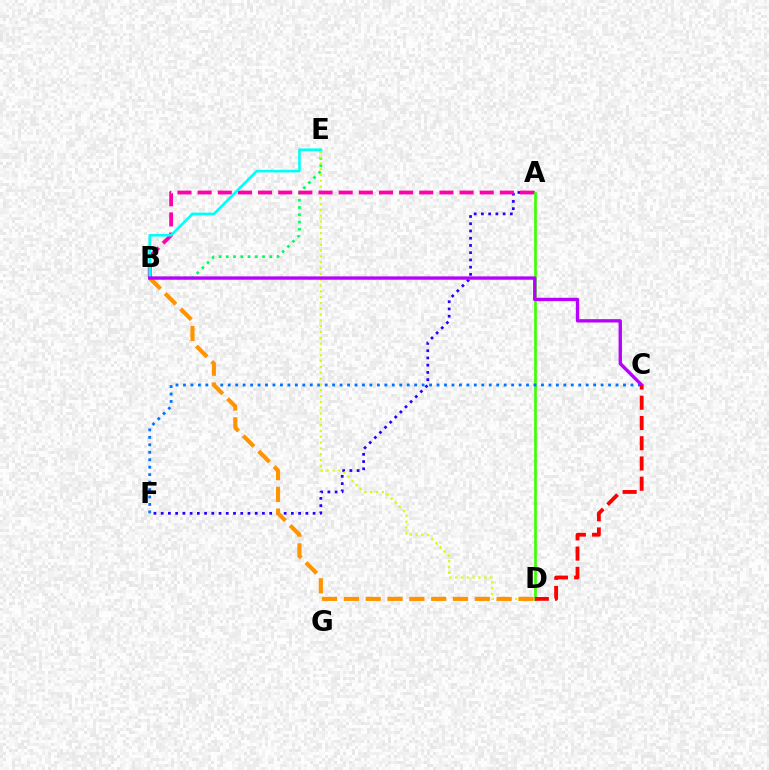{('A', 'F'): [{'color': '#2500ff', 'line_style': 'dotted', 'thickness': 1.97}], ('A', 'D'): [{'color': '#3dff00', 'line_style': 'solid', 'thickness': 1.93}], ('B', 'E'): [{'color': '#00ff5c', 'line_style': 'dotted', 'thickness': 1.97}, {'color': '#00fff6', 'line_style': 'solid', 'thickness': 1.87}], ('C', 'F'): [{'color': '#0074ff', 'line_style': 'dotted', 'thickness': 2.03}], ('D', 'E'): [{'color': '#d1ff00', 'line_style': 'dotted', 'thickness': 1.58}], ('B', 'D'): [{'color': '#ff9400', 'line_style': 'dashed', 'thickness': 2.96}], ('A', 'B'): [{'color': '#ff00ac', 'line_style': 'dashed', 'thickness': 2.74}], ('B', 'C'): [{'color': '#b900ff', 'line_style': 'solid', 'thickness': 2.41}], ('C', 'D'): [{'color': '#ff0000', 'line_style': 'dashed', 'thickness': 2.75}]}